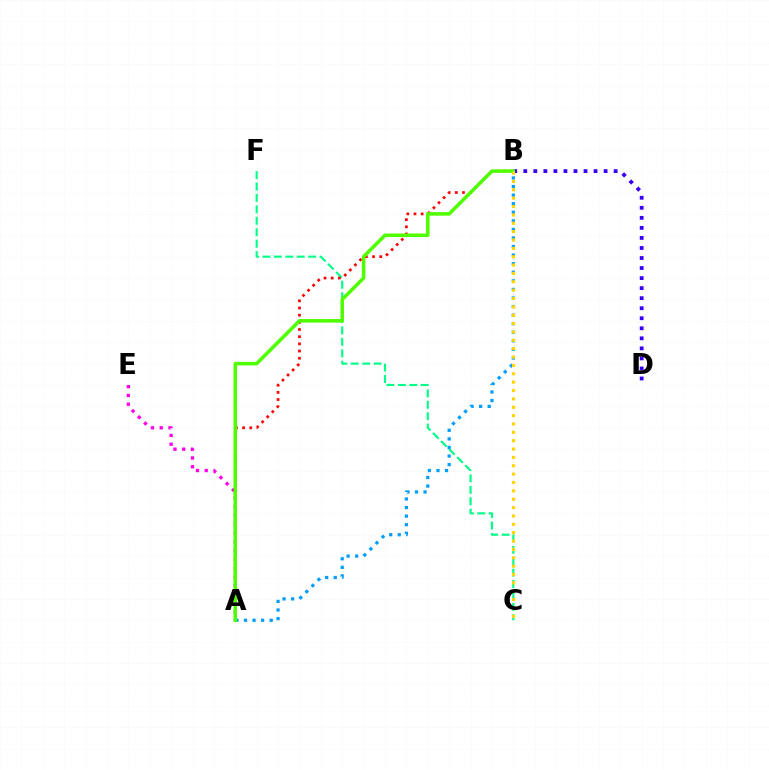{('C', 'F'): [{'color': '#00ff86', 'line_style': 'dashed', 'thickness': 1.55}], ('B', 'D'): [{'color': '#3700ff', 'line_style': 'dotted', 'thickness': 2.73}], ('A', 'E'): [{'color': '#ff00ed', 'line_style': 'dotted', 'thickness': 2.39}], ('A', 'B'): [{'color': '#ff0000', 'line_style': 'dotted', 'thickness': 1.95}, {'color': '#009eff', 'line_style': 'dotted', 'thickness': 2.33}, {'color': '#4fff00', 'line_style': 'solid', 'thickness': 2.54}], ('B', 'C'): [{'color': '#ffd500', 'line_style': 'dotted', 'thickness': 2.27}]}